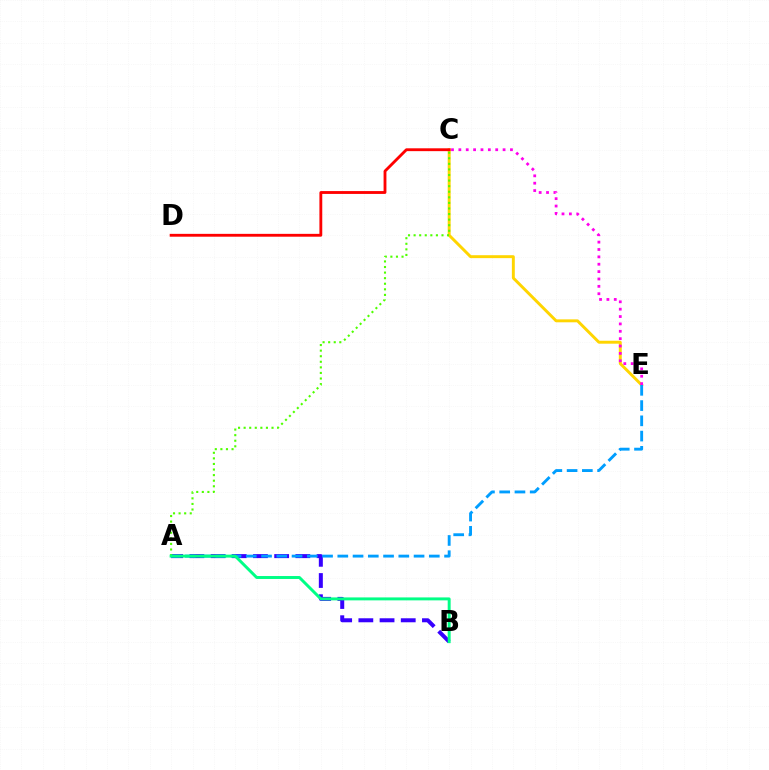{('C', 'E'): [{'color': '#ffd500', 'line_style': 'solid', 'thickness': 2.11}, {'color': '#ff00ed', 'line_style': 'dotted', 'thickness': 2.0}], ('A', 'B'): [{'color': '#3700ff', 'line_style': 'dashed', 'thickness': 2.88}, {'color': '#00ff86', 'line_style': 'solid', 'thickness': 2.12}], ('A', 'E'): [{'color': '#009eff', 'line_style': 'dashed', 'thickness': 2.07}], ('A', 'C'): [{'color': '#4fff00', 'line_style': 'dotted', 'thickness': 1.52}], ('C', 'D'): [{'color': '#ff0000', 'line_style': 'solid', 'thickness': 2.05}]}